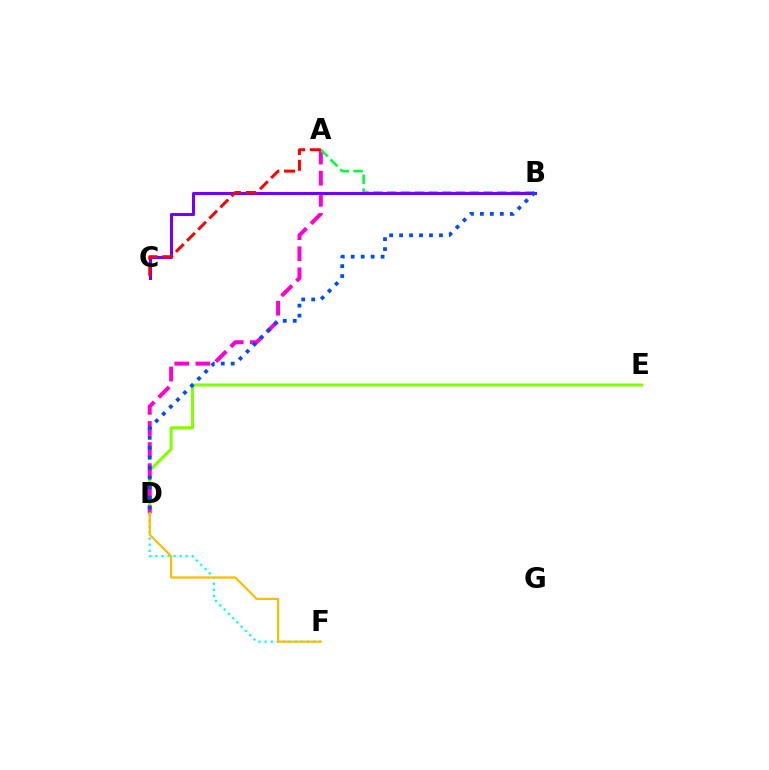{('D', 'E'): [{'color': '#84ff00', 'line_style': 'solid', 'thickness': 2.19}], ('A', 'D'): [{'color': '#ff00cf', 'line_style': 'dashed', 'thickness': 2.87}], ('D', 'F'): [{'color': '#00fff6', 'line_style': 'dotted', 'thickness': 1.64}, {'color': '#ffbd00', 'line_style': 'solid', 'thickness': 1.59}], ('A', 'B'): [{'color': '#00ff39', 'line_style': 'dashed', 'thickness': 1.87}], ('B', 'C'): [{'color': '#7200ff', 'line_style': 'solid', 'thickness': 2.21}], ('B', 'D'): [{'color': '#004bff', 'line_style': 'dotted', 'thickness': 2.71}], ('A', 'C'): [{'color': '#ff0000', 'line_style': 'dashed', 'thickness': 2.14}]}